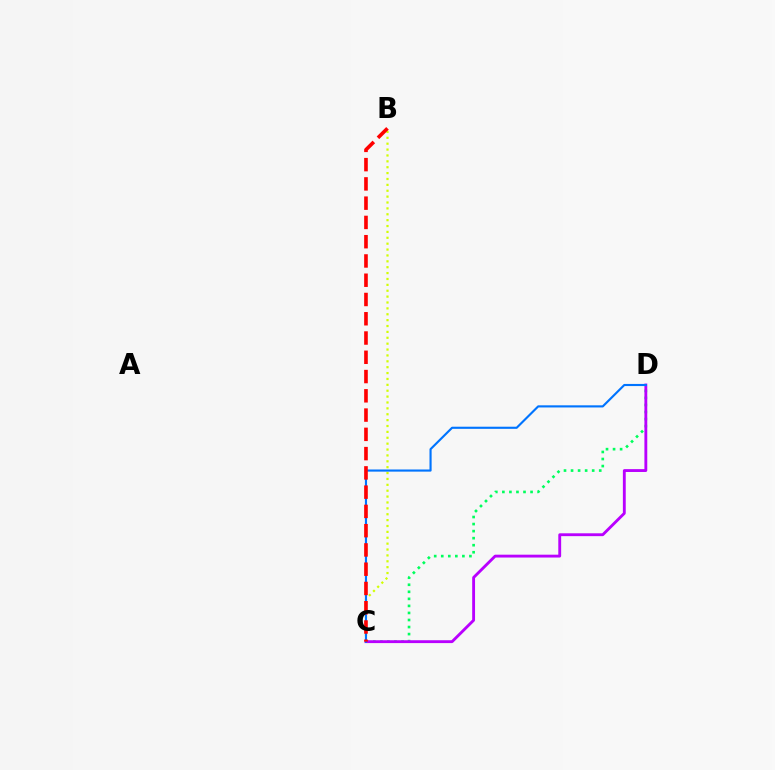{('C', 'D'): [{'color': '#00ff5c', 'line_style': 'dotted', 'thickness': 1.91}, {'color': '#b900ff', 'line_style': 'solid', 'thickness': 2.05}, {'color': '#0074ff', 'line_style': 'solid', 'thickness': 1.54}], ('B', 'C'): [{'color': '#d1ff00', 'line_style': 'dotted', 'thickness': 1.6}, {'color': '#ff0000', 'line_style': 'dashed', 'thickness': 2.62}]}